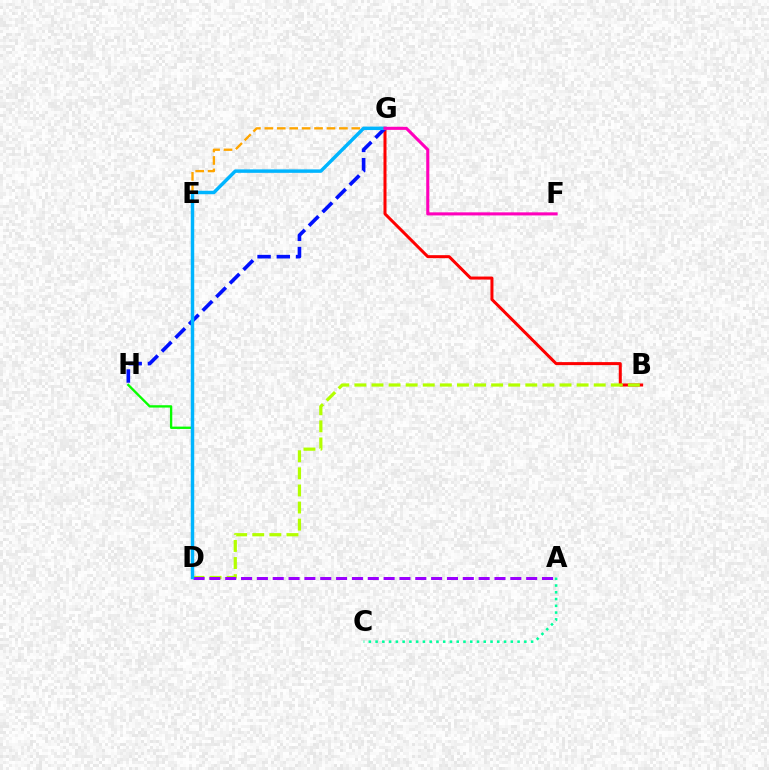{('B', 'G'): [{'color': '#ff0000', 'line_style': 'solid', 'thickness': 2.17}], ('B', 'D'): [{'color': '#b3ff00', 'line_style': 'dashed', 'thickness': 2.32}], ('D', 'G'): [{'color': '#ffa500', 'line_style': 'dashed', 'thickness': 1.69}, {'color': '#00b5ff', 'line_style': 'solid', 'thickness': 2.49}], ('G', 'H'): [{'color': '#0010ff', 'line_style': 'dashed', 'thickness': 2.61}], ('A', 'D'): [{'color': '#9b00ff', 'line_style': 'dashed', 'thickness': 2.15}], ('D', 'H'): [{'color': '#08ff00', 'line_style': 'solid', 'thickness': 1.69}], ('A', 'C'): [{'color': '#00ff9d', 'line_style': 'dotted', 'thickness': 1.84}], ('F', 'G'): [{'color': '#ff00bd', 'line_style': 'solid', 'thickness': 2.22}]}